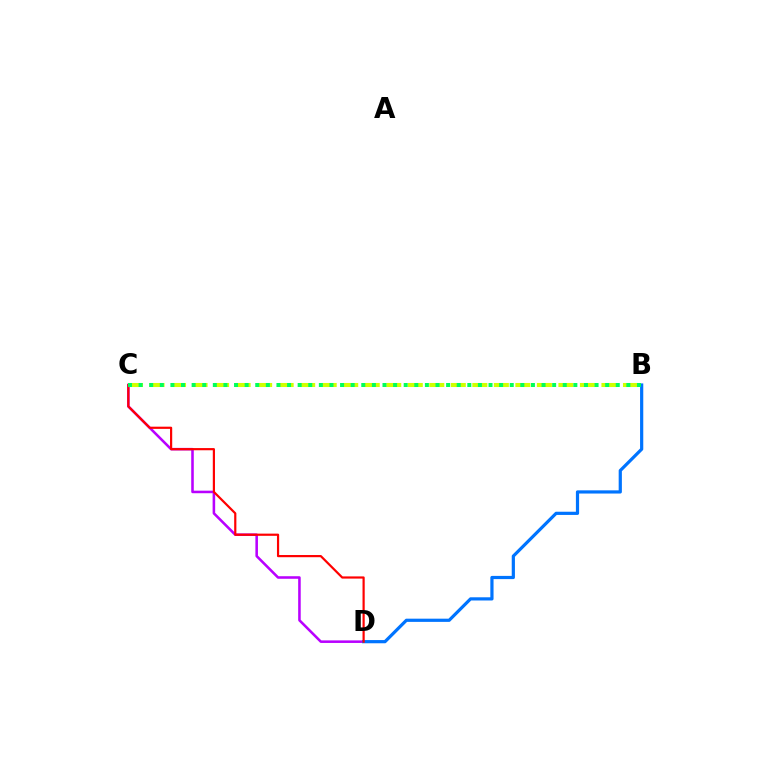{('C', 'D'): [{'color': '#b900ff', 'line_style': 'solid', 'thickness': 1.84}, {'color': '#ff0000', 'line_style': 'solid', 'thickness': 1.58}], ('B', 'D'): [{'color': '#0074ff', 'line_style': 'solid', 'thickness': 2.3}], ('B', 'C'): [{'color': '#d1ff00', 'line_style': 'dashed', 'thickness': 2.92}, {'color': '#00ff5c', 'line_style': 'dotted', 'thickness': 2.88}]}